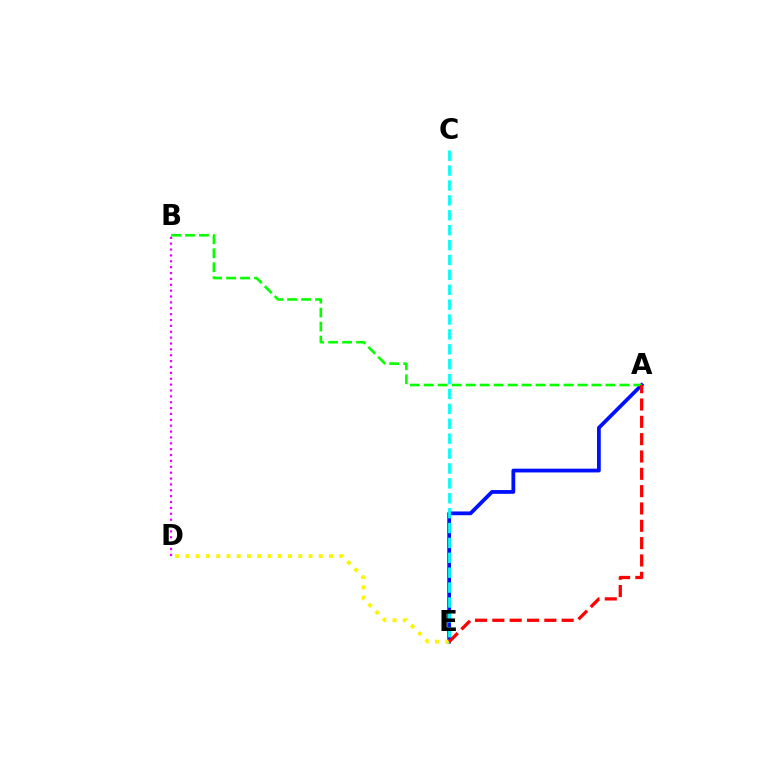{('B', 'D'): [{'color': '#ee00ff', 'line_style': 'dotted', 'thickness': 1.6}], ('A', 'E'): [{'color': '#0010ff', 'line_style': 'solid', 'thickness': 2.72}, {'color': '#ff0000', 'line_style': 'dashed', 'thickness': 2.35}], ('D', 'E'): [{'color': '#fcf500', 'line_style': 'dotted', 'thickness': 2.79}], ('A', 'B'): [{'color': '#08ff00', 'line_style': 'dashed', 'thickness': 1.9}], ('C', 'E'): [{'color': '#00fff6', 'line_style': 'dashed', 'thickness': 2.02}]}